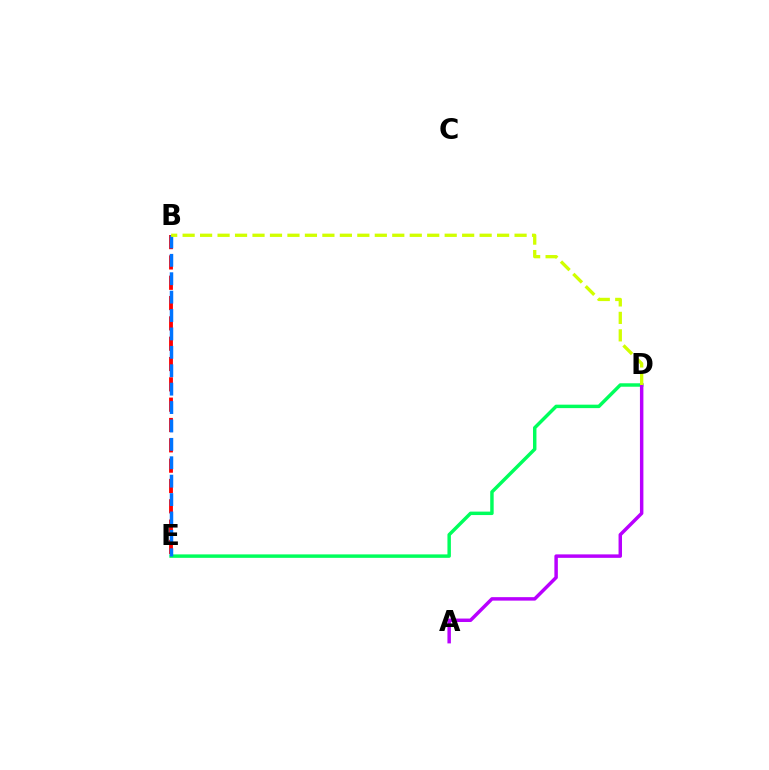{('D', 'E'): [{'color': '#00ff5c', 'line_style': 'solid', 'thickness': 2.49}], ('A', 'D'): [{'color': '#b900ff', 'line_style': 'solid', 'thickness': 2.49}], ('B', 'E'): [{'color': '#ff0000', 'line_style': 'dashed', 'thickness': 2.76}, {'color': '#0074ff', 'line_style': 'dashed', 'thickness': 2.5}], ('B', 'D'): [{'color': '#d1ff00', 'line_style': 'dashed', 'thickness': 2.37}]}